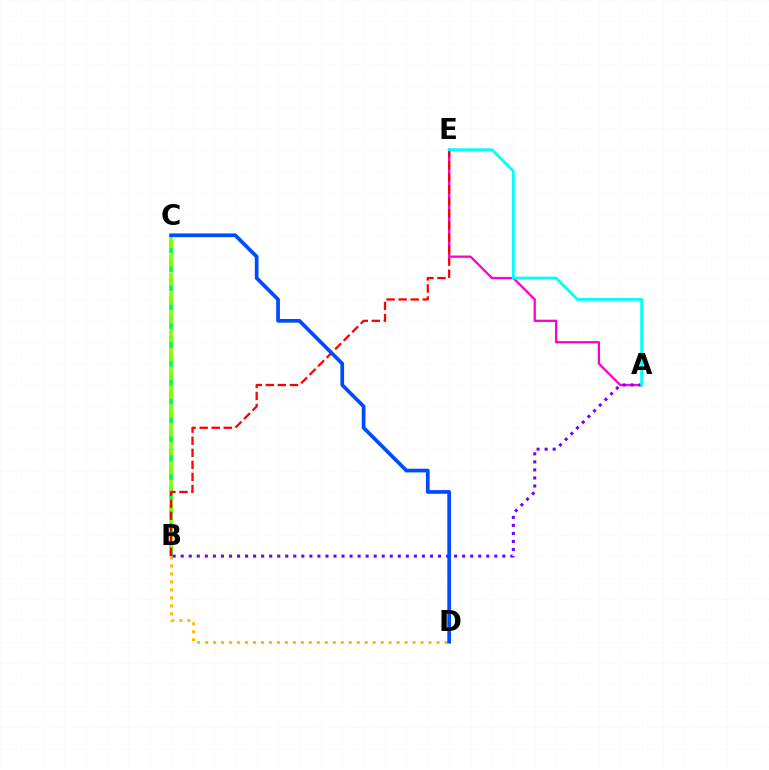{('B', 'C'): [{'color': '#00ff39', 'line_style': 'dashed', 'thickness': 2.57}, {'color': '#84ff00', 'line_style': 'dashed', 'thickness': 2.56}], ('A', 'E'): [{'color': '#ff00cf', 'line_style': 'solid', 'thickness': 1.65}, {'color': '#00fff6', 'line_style': 'solid', 'thickness': 2.01}], ('B', 'D'): [{'color': '#ffbd00', 'line_style': 'dotted', 'thickness': 2.17}], ('B', 'E'): [{'color': '#ff0000', 'line_style': 'dashed', 'thickness': 1.64}], ('A', 'B'): [{'color': '#7200ff', 'line_style': 'dotted', 'thickness': 2.18}], ('C', 'D'): [{'color': '#004bff', 'line_style': 'solid', 'thickness': 2.67}]}